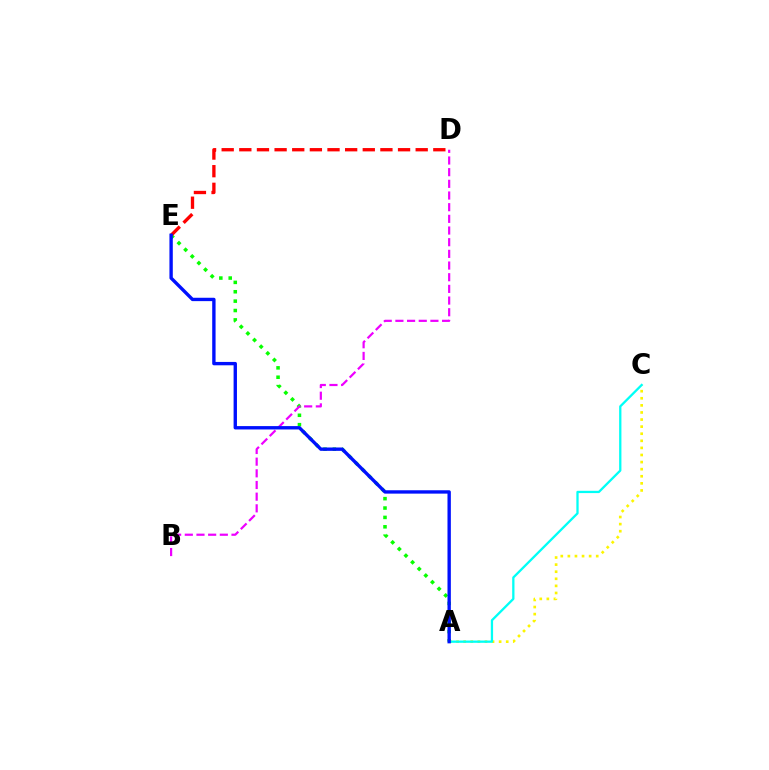{('A', 'E'): [{'color': '#08ff00', 'line_style': 'dotted', 'thickness': 2.55}, {'color': '#0010ff', 'line_style': 'solid', 'thickness': 2.42}], ('D', 'E'): [{'color': '#ff0000', 'line_style': 'dashed', 'thickness': 2.4}], ('A', 'C'): [{'color': '#fcf500', 'line_style': 'dotted', 'thickness': 1.93}, {'color': '#00fff6', 'line_style': 'solid', 'thickness': 1.65}], ('B', 'D'): [{'color': '#ee00ff', 'line_style': 'dashed', 'thickness': 1.59}]}